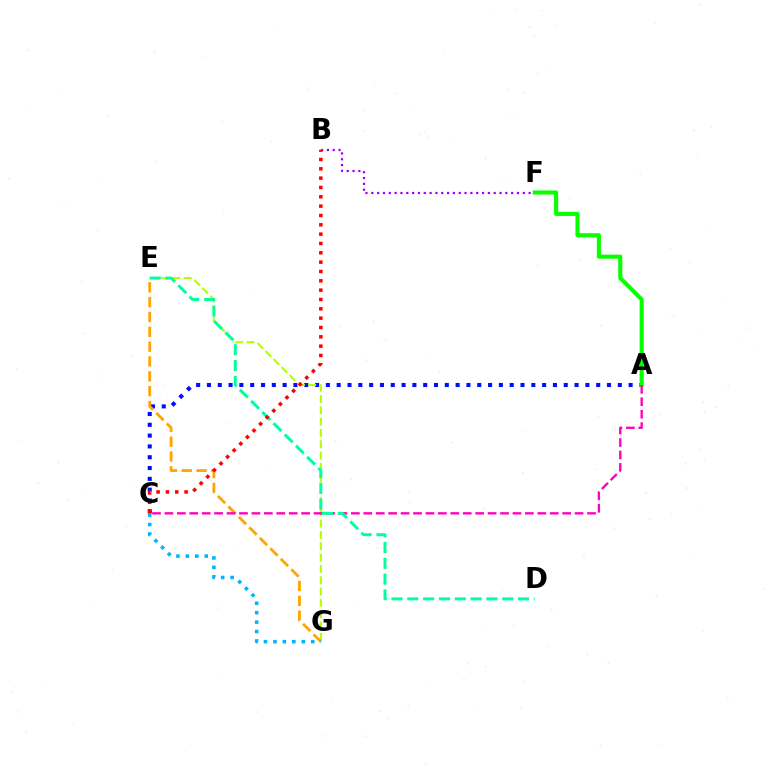{('A', 'C'): [{'color': '#0010ff', 'line_style': 'dotted', 'thickness': 2.94}, {'color': '#ff00bd', 'line_style': 'dashed', 'thickness': 1.69}], ('E', 'G'): [{'color': '#b3ff00', 'line_style': 'dashed', 'thickness': 1.54}, {'color': '#ffa500', 'line_style': 'dashed', 'thickness': 2.02}], ('C', 'G'): [{'color': '#00b5ff', 'line_style': 'dotted', 'thickness': 2.57}], ('B', 'F'): [{'color': '#9b00ff', 'line_style': 'dotted', 'thickness': 1.58}], ('A', 'F'): [{'color': '#08ff00', 'line_style': 'solid', 'thickness': 2.95}], ('D', 'E'): [{'color': '#00ff9d', 'line_style': 'dashed', 'thickness': 2.15}], ('B', 'C'): [{'color': '#ff0000', 'line_style': 'dotted', 'thickness': 2.54}]}